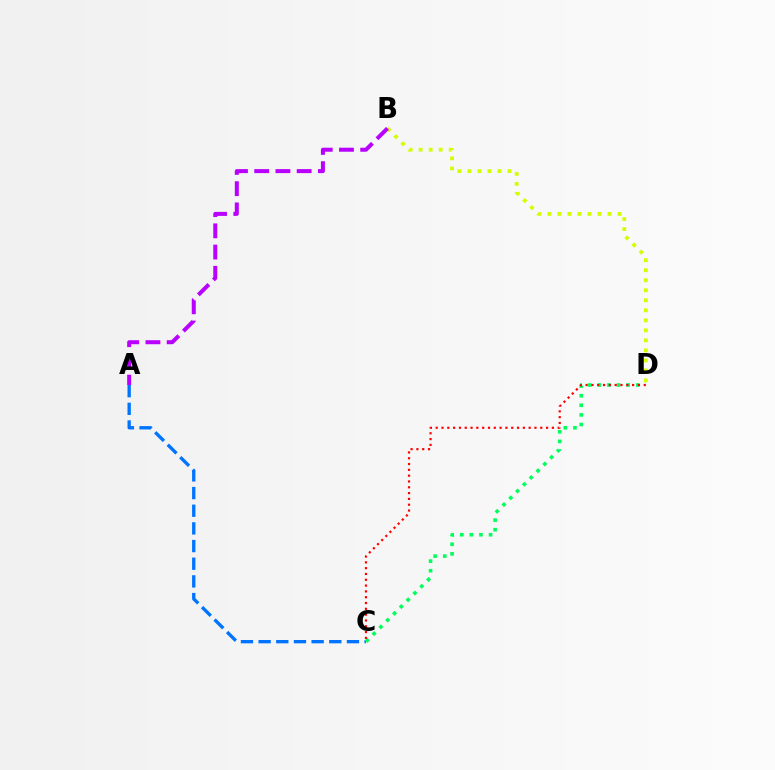{('A', 'C'): [{'color': '#0074ff', 'line_style': 'dashed', 'thickness': 2.4}], ('C', 'D'): [{'color': '#00ff5c', 'line_style': 'dotted', 'thickness': 2.61}, {'color': '#ff0000', 'line_style': 'dotted', 'thickness': 1.58}], ('B', 'D'): [{'color': '#d1ff00', 'line_style': 'dotted', 'thickness': 2.72}], ('A', 'B'): [{'color': '#b900ff', 'line_style': 'dashed', 'thickness': 2.88}]}